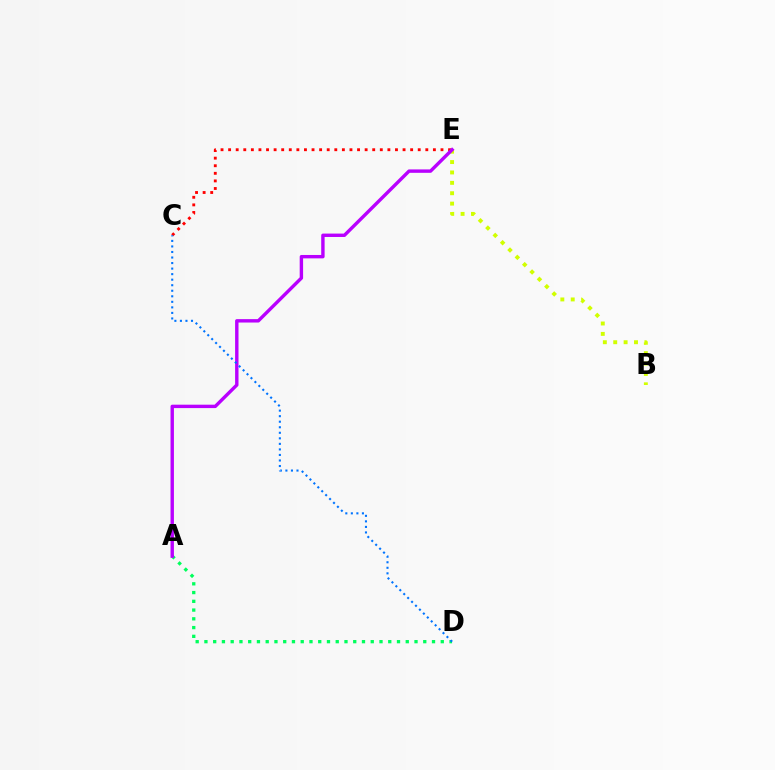{('A', 'D'): [{'color': '#00ff5c', 'line_style': 'dotted', 'thickness': 2.38}], ('B', 'E'): [{'color': '#d1ff00', 'line_style': 'dotted', 'thickness': 2.82}], ('C', 'E'): [{'color': '#ff0000', 'line_style': 'dotted', 'thickness': 2.06}], ('A', 'E'): [{'color': '#b900ff', 'line_style': 'solid', 'thickness': 2.45}], ('C', 'D'): [{'color': '#0074ff', 'line_style': 'dotted', 'thickness': 1.5}]}